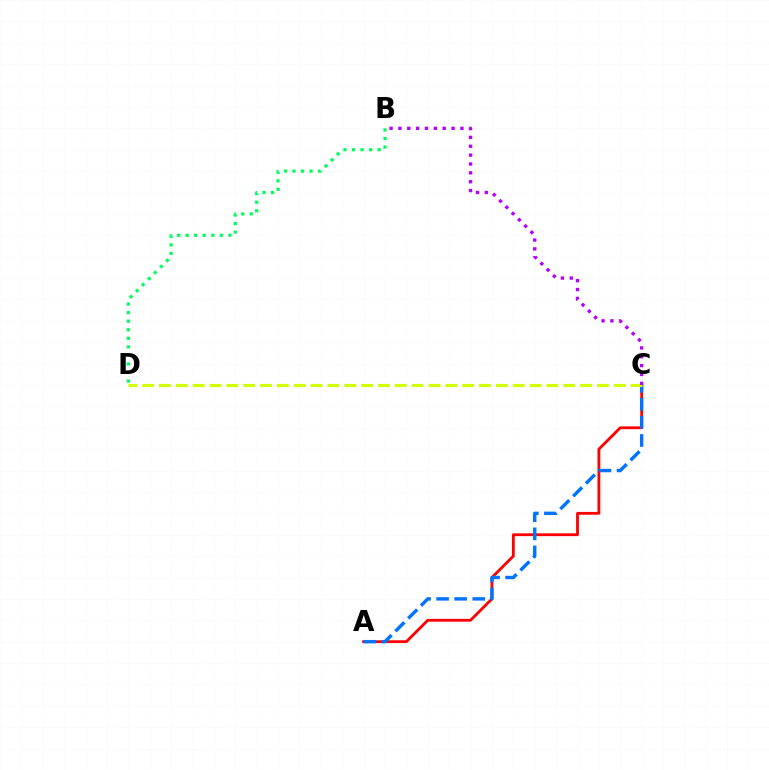{('A', 'C'): [{'color': '#ff0000', 'line_style': 'solid', 'thickness': 2.03}, {'color': '#0074ff', 'line_style': 'dashed', 'thickness': 2.46}], ('B', 'D'): [{'color': '#00ff5c', 'line_style': 'dotted', 'thickness': 2.32}], ('C', 'D'): [{'color': '#d1ff00', 'line_style': 'dashed', 'thickness': 2.29}], ('B', 'C'): [{'color': '#b900ff', 'line_style': 'dotted', 'thickness': 2.41}]}